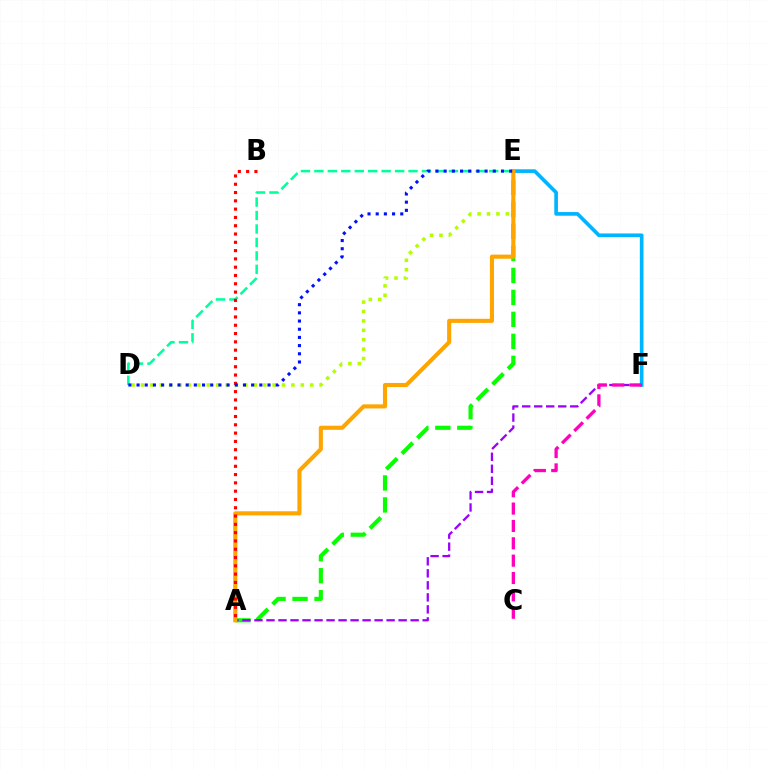{('A', 'E'): [{'color': '#08ff00', 'line_style': 'dashed', 'thickness': 2.99}, {'color': '#ffa500', 'line_style': 'solid', 'thickness': 2.95}], ('E', 'F'): [{'color': '#00b5ff', 'line_style': 'solid', 'thickness': 2.63}], ('A', 'F'): [{'color': '#9b00ff', 'line_style': 'dashed', 'thickness': 1.63}], ('D', 'E'): [{'color': '#b3ff00', 'line_style': 'dotted', 'thickness': 2.55}, {'color': '#00ff9d', 'line_style': 'dashed', 'thickness': 1.83}, {'color': '#0010ff', 'line_style': 'dotted', 'thickness': 2.22}], ('A', 'B'): [{'color': '#ff0000', 'line_style': 'dotted', 'thickness': 2.25}], ('C', 'F'): [{'color': '#ff00bd', 'line_style': 'dashed', 'thickness': 2.36}]}